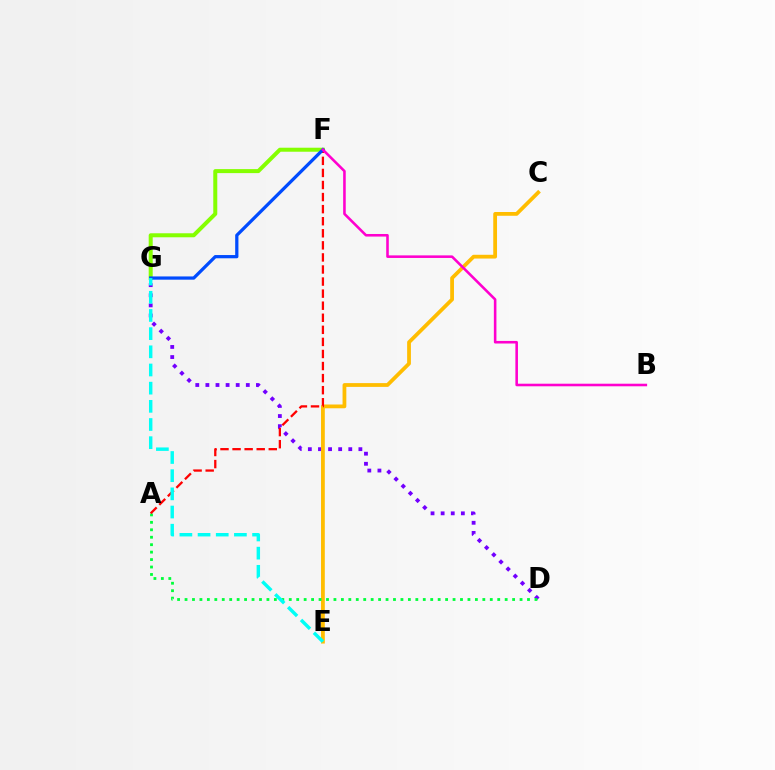{('D', 'G'): [{'color': '#7200ff', 'line_style': 'dotted', 'thickness': 2.75}], ('C', 'E'): [{'color': '#ffbd00', 'line_style': 'solid', 'thickness': 2.72}], ('F', 'G'): [{'color': '#84ff00', 'line_style': 'solid', 'thickness': 2.88}, {'color': '#004bff', 'line_style': 'solid', 'thickness': 2.33}], ('A', 'D'): [{'color': '#00ff39', 'line_style': 'dotted', 'thickness': 2.02}], ('A', 'F'): [{'color': '#ff0000', 'line_style': 'dashed', 'thickness': 1.64}], ('E', 'G'): [{'color': '#00fff6', 'line_style': 'dashed', 'thickness': 2.47}], ('B', 'F'): [{'color': '#ff00cf', 'line_style': 'solid', 'thickness': 1.85}]}